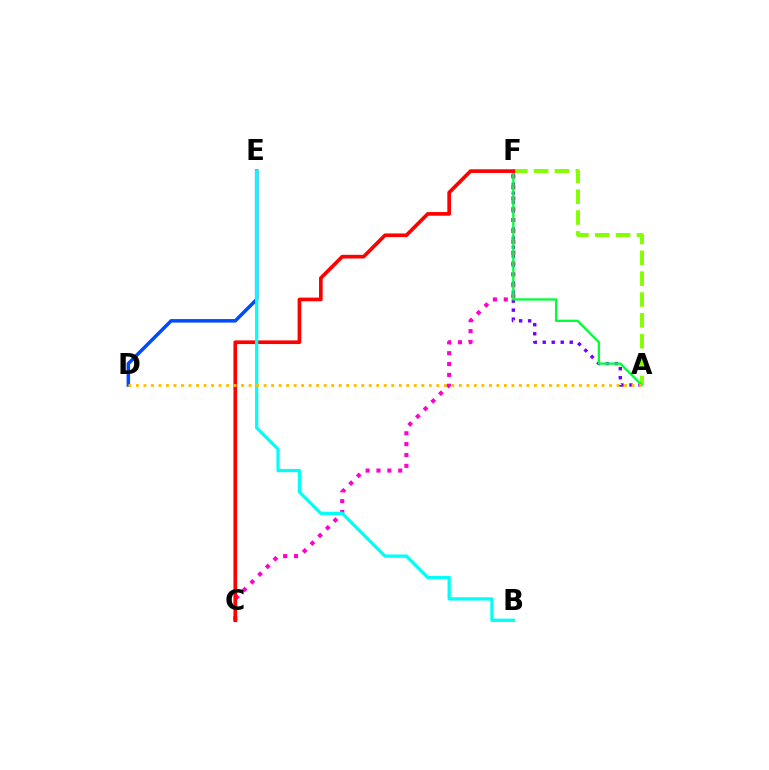{('A', 'F'): [{'color': '#84ff00', 'line_style': 'dashed', 'thickness': 2.83}, {'color': '#7200ff', 'line_style': 'dotted', 'thickness': 2.44}, {'color': '#00ff39', 'line_style': 'solid', 'thickness': 1.68}], ('C', 'F'): [{'color': '#ff00cf', 'line_style': 'dotted', 'thickness': 2.95}, {'color': '#ff0000', 'line_style': 'solid', 'thickness': 2.65}], ('D', 'E'): [{'color': '#004bff', 'line_style': 'solid', 'thickness': 2.53}], ('B', 'E'): [{'color': '#00fff6', 'line_style': 'solid', 'thickness': 2.35}], ('A', 'D'): [{'color': '#ffbd00', 'line_style': 'dotted', 'thickness': 2.04}]}